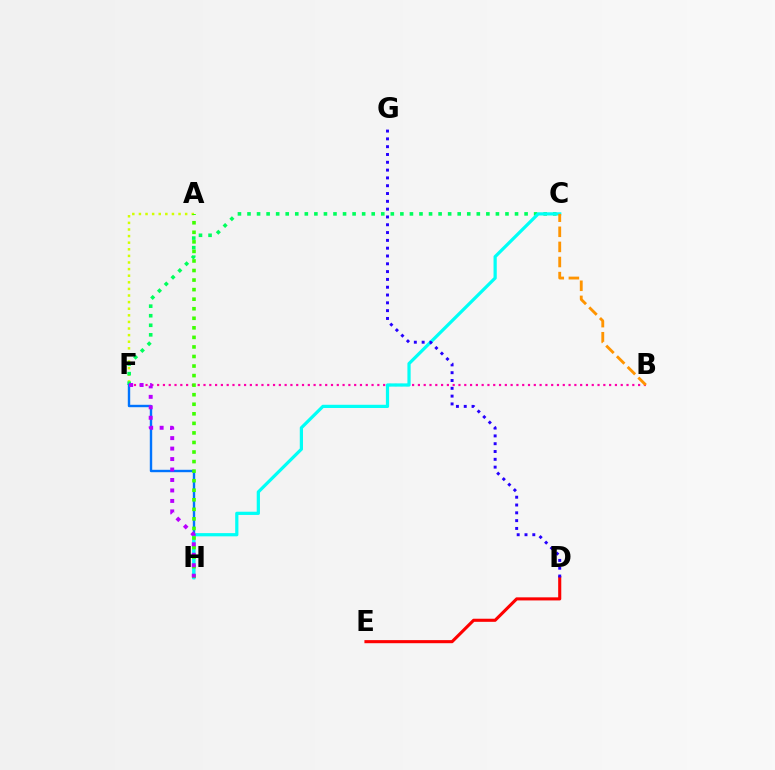{('A', 'F'): [{'color': '#d1ff00', 'line_style': 'dotted', 'thickness': 1.79}], ('C', 'F'): [{'color': '#00ff5c', 'line_style': 'dotted', 'thickness': 2.6}], ('F', 'H'): [{'color': '#0074ff', 'line_style': 'solid', 'thickness': 1.73}, {'color': '#b900ff', 'line_style': 'dotted', 'thickness': 2.84}], ('B', 'F'): [{'color': '#ff00ac', 'line_style': 'dotted', 'thickness': 1.57}], ('C', 'H'): [{'color': '#00fff6', 'line_style': 'solid', 'thickness': 2.32}], ('A', 'H'): [{'color': '#3dff00', 'line_style': 'dotted', 'thickness': 2.6}], ('B', 'C'): [{'color': '#ff9400', 'line_style': 'dashed', 'thickness': 2.05}], ('D', 'E'): [{'color': '#ff0000', 'line_style': 'solid', 'thickness': 2.23}], ('D', 'G'): [{'color': '#2500ff', 'line_style': 'dotted', 'thickness': 2.12}]}